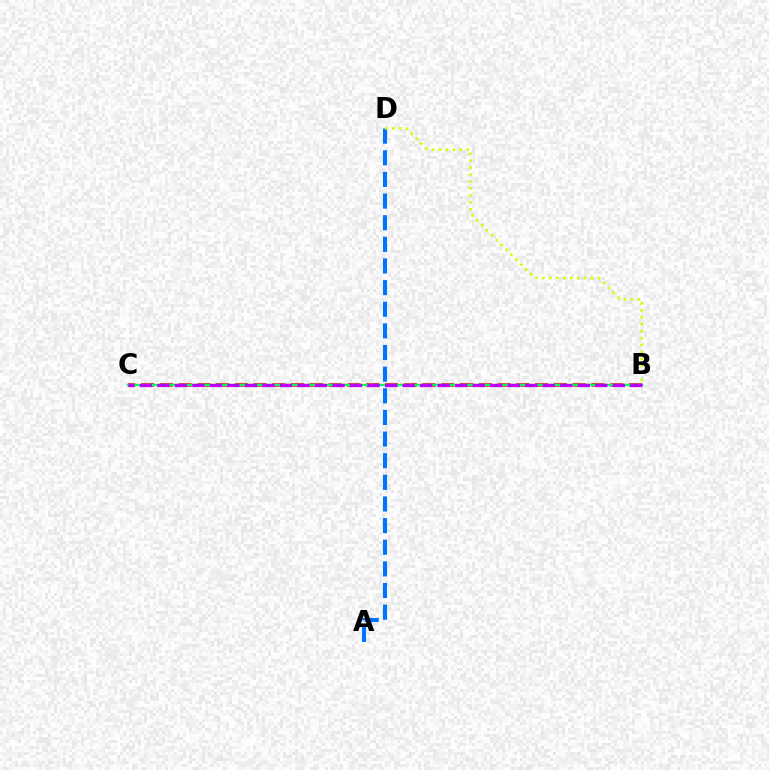{('A', 'D'): [{'color': '#0074ff', 'line_style': 'dashed', 'thickness': 2.94}], ('B', 'C'): [{'color': '#ff0000', 'line_style': 'dashed', 'thickness': 2.55}, {'color': '#00ff5c', 'line_style': 'solid', 'thickness': 1.67}, {'color': '#b900ff', 'line_style': 'dashed', 'thickness': 2.38}], ('B', 'D'): [{'color': '#d1ff00', 'line_style': 'dotted', 'thickness': 1.89}]}